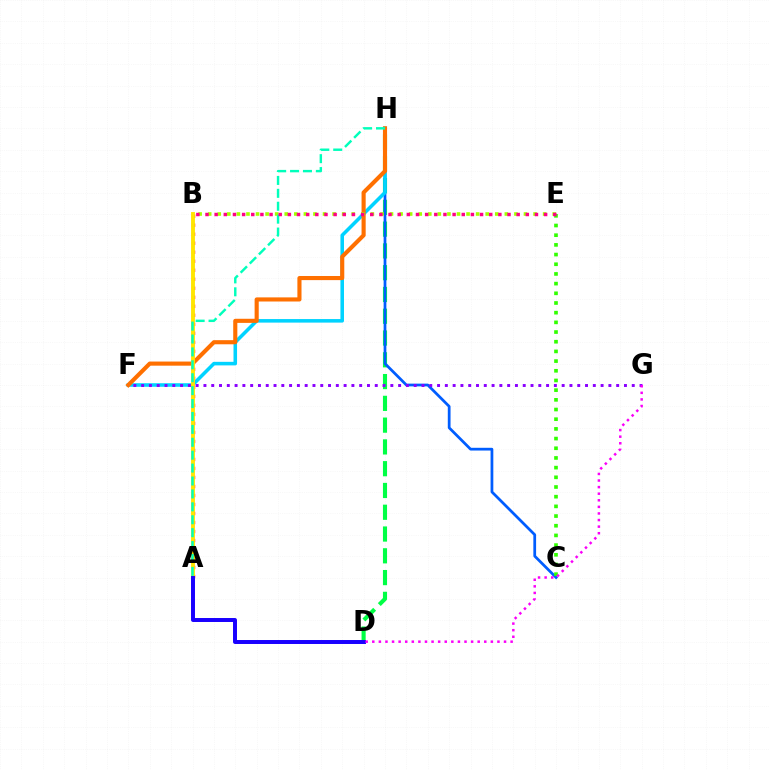{('D', 'H'): [{'color': '#00ff45', 'line_style': 'dashed', 'thickness': 2.96}], ('A', 'B'): [{'color': '#ff0000', 'line_style': 'dotted', 'thickness': 2.45}, {'color': '#ffe600', 'line_style': 'solid', 'thickness': 2.79}], ('C', 'H'): [{'color': '#005dff', 'line_style': 'solid', 'thickness': 1.98}], ('F', 'H'): [{'color': '#00d3ff', 'line_style': 'solid', 'thickness': 2.56}, {'color': '#ff7000', 'line_style': 'solid', 'thickness': 2.97}], ('A', 'D'): [{'color': '#1900ff', 'line_style': 'solid', 'thickness': 2.86}], ('C', 'E'): [{'color': '#31ff00', 'line_style': 'dotted', 'thickness': 2.63}], ('B', 'E'): [{'color': '#a2ff00', 'line_style': 'dotted', 'thickness': 2.6}, {'color': '#ff0088', 'line_style': 'dotted', 'thickness': 2.49}], ('A', 'H'): [{'color': '#00ffbb', 'line_style': 'dashed', 'thickness': 1.75}], ('F', 'G'): [{'color': '#8a00ff', 'line_style': 'dotted', 'thickness': 2.12}], ('D', 'G'): [{'color': '#fa00f9', 'line_style': 'dotted', 'thickness': 1.79}]}